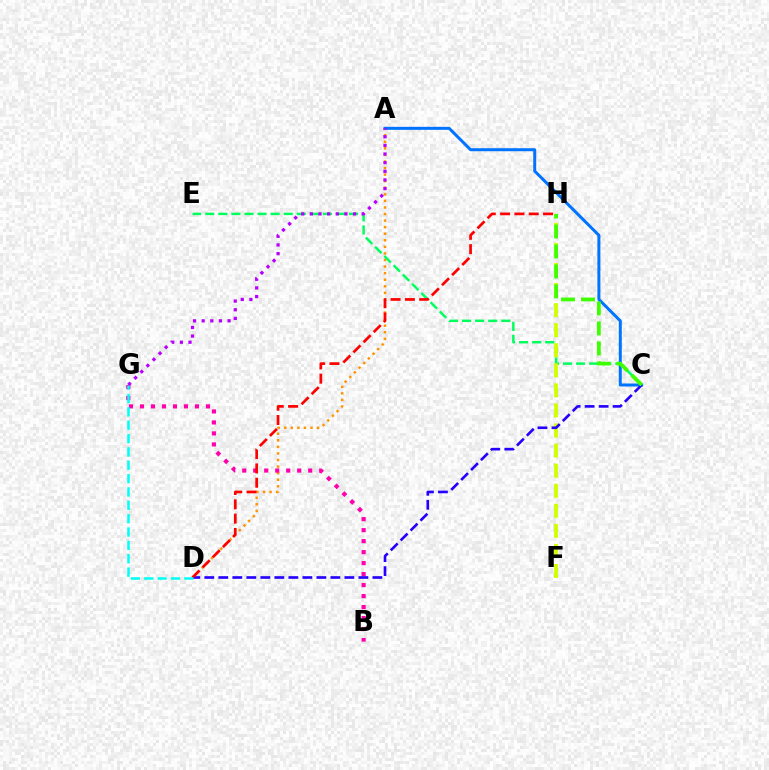{('A', 'D'): [{'color': '#ff9400', 'line_style': 'dotted', 'thickness': 1.78}], ('B', 'G'): [{'color': '#ff00ac', 'line_style': 'dotted', 'thickness': 2.99}], ('A', 'C'): [{'color': '#0074ff', 'line_style': 'solid', 'thickness': 2.16}], ('C', 'E'): [{'color': '#00ff5c', 'line_style': 'dashed', 'thickness': 1.78}], ('F', 'H'): [{'color': '#d1ff00', 'line_style': 'dashed', 'thickness': 2.73}], ('A', 'G'): [{'color': '#b900ff', 'line_style': 'dotted', 'thickness': 2.35}], ('C', 'D'): [{'color': '#2500ff', 'line_style': 'dashed', 'thickness': 1.9}], ('C', 'H'): [{'color': '#3dff00', 'line_style': 'dashed', 'thickness': 2.71}], ('D', 'H'): [{'color': '#ff0000', 'line_style': 'dashed', 'thickness': 1.95}], ('D', 'G'): [{'color': '#00fff6', 'line_style': 'dashed', 'thickness': 1.81}]}